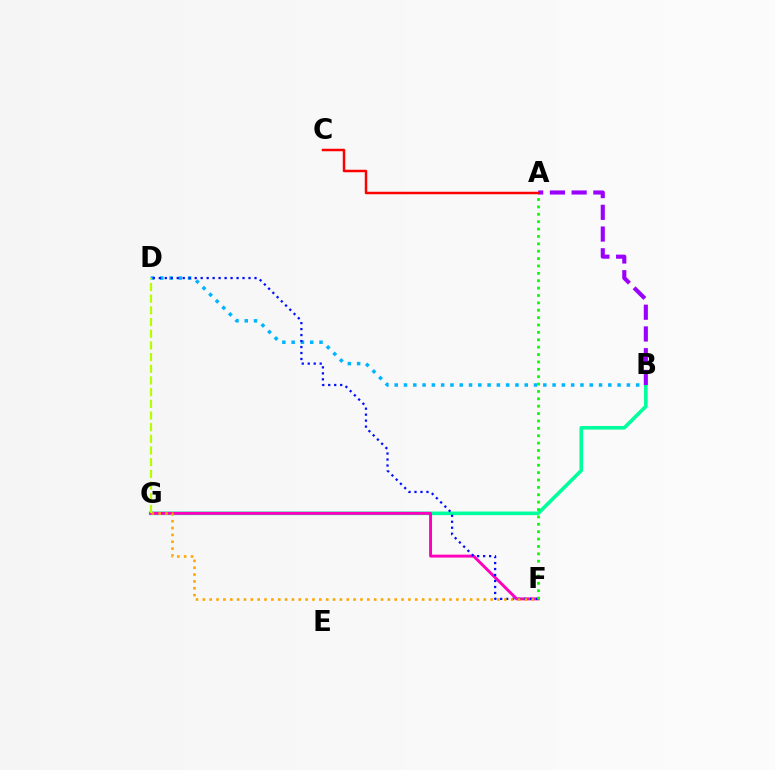{('B', 'G'): [{'color': '#00ff9d', 'line_style': 'solid', 'thickness': 2.6}], ('B', 'D'): [{'color': '#00b5ff', 'line_style': 'dotted', 'thickness': 2.52}], ('F', 'G'): [{'color': '#ff00bd', 'line_style': 'solid', 'thickness': 2.11}, {'color': '#ffa500', 'line_style': 'dotted', 'thickness': 1.86}], ('A', 'B'): [{'color': '#9b00ff', 'line_style': 'dashed', 'thickness': 2.95}], ('D', 'F'): [{'color': '#0010ff', 'line_style': 'dotted', 'thickness': 1.63}], ('D', 'G'): [{'color': '#b3ff00', 'line_style': 'dashed', 'thickness': 1.59}], ('A', 'C'): [{'color': '#ff0000', 'line_style': 'solid', 'thickness': 1.79}], ('A', 'F'): [{'color': '#08ff00', 'line_style': 'dotted', 'thickness': 2.01}]}